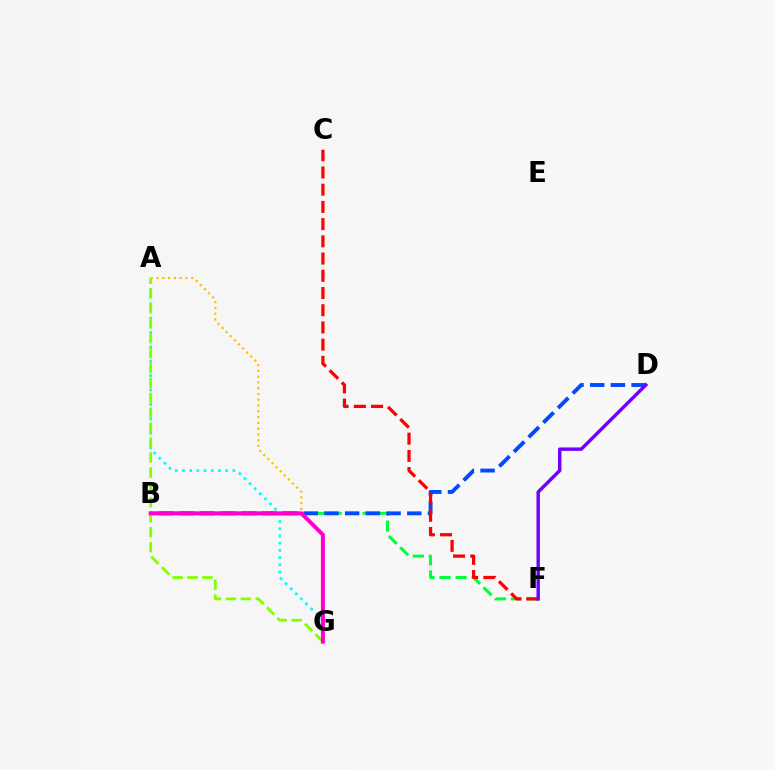{('A', 'G'): [{'color': '#ffbd00', 'line_style': 'dotted', 'thickness': 1.57}, {'color': '#00fff6', 'line_style': 'dotted', 'thickness': 1.95}, {'color': '#84ff00', 'line_style': 'dashed', 'thickness': 2.03}], ('B', 'F'): [{'color': '#00ff39', 'line_style': 'dashed', 'thickness': 2.18}], ('B', 'D'): [{'color': '#004bff', 'line_style': 'dashed', 'thickness': 2.81}], ('C', 'F'): [{'color': '#ff0000', 'line_style': 'dashed', 'thickness': 2.34}], ('B', 'G'): [{'color': '#ff00cf', 'line_style': 'solid', 'thickness': 2.88}], ('D', 'F'): [{'color': '#7200ff', 'line_style': 'solid', 'thickness': 2.47}]}